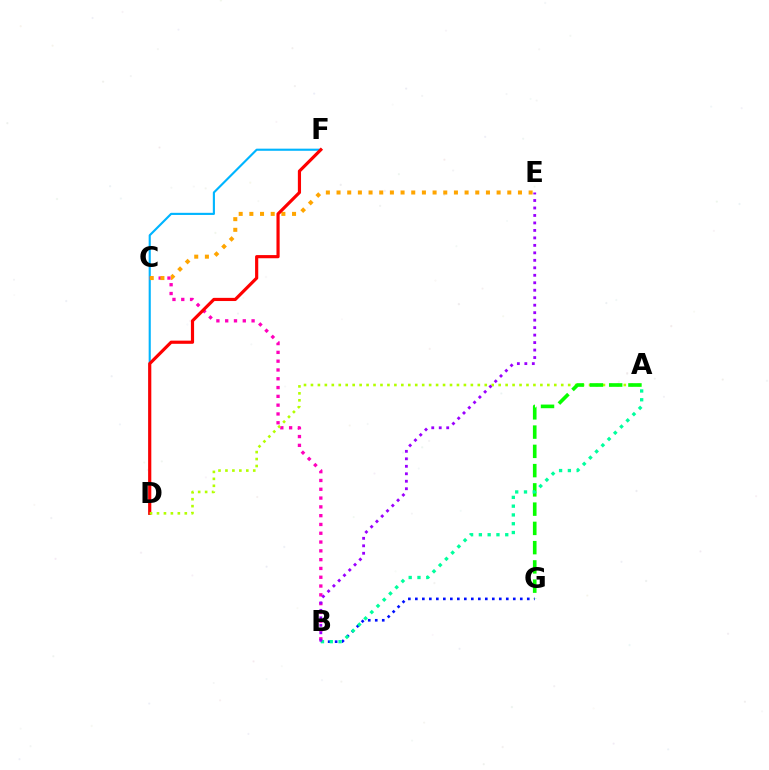{('B', 'G'): [{'color': '#0010ff', 'line_style': 'dotted', 'thickness': 1.9}], ('D', 'F'): [{'color': '#00b5ff', 'line_style': 'solid', 'thickness': 1.53}, {'color': '#ff0000', 'line_style': 'solid', 'thickness': 2.28}], ('B', 'C'): [{'color': '#ff00bd', 'line_style': 'dotted', 'thickness': 2.39}], ('C', 'E'): [{'color': '#ffa500', 'line_style': 'dotted', 'thickness': 2.9}], ('A', 'D'): [{'color': '#b3ff00', 'line_style': 'dotted', 'thickness': 1.89}], ('A', 'G'): [{'color': '#08ff00', 'line_style': 'dashed', 'thickness': 2.62}], ('A', 'B'): [{'color': '#00ff9d', 'line_style': 'dotted', 'thickness': 2.39}], ('B', 'E'): [{'color': '#9b00ff', 'line_style': 'dotted', 'thickness': 2.03}]}